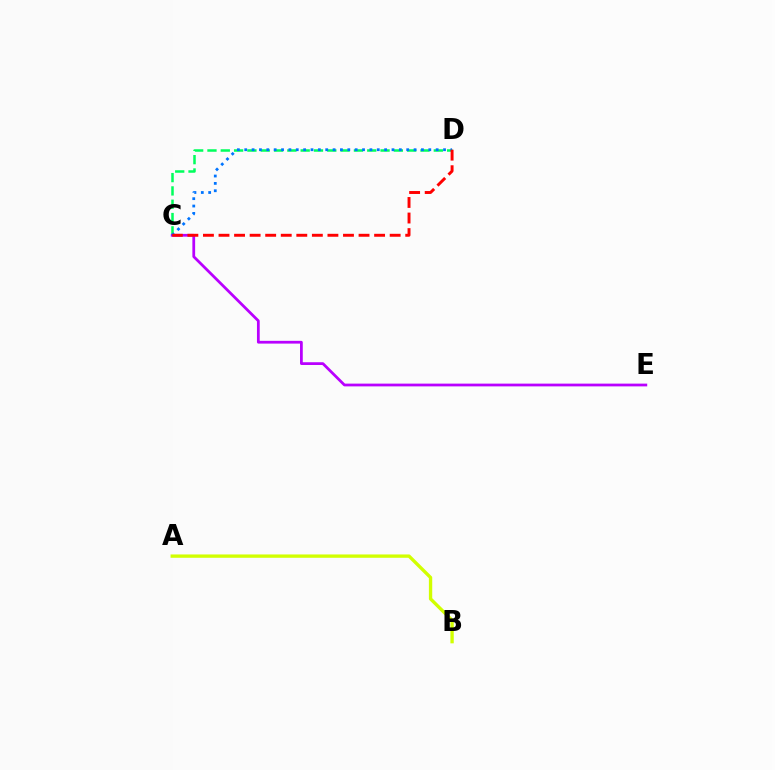{('C', 'D'): [{'color': '#00ff5c', 'line_style': 'dashed', 'thickness': 1.81}, {'color': '#0074ff', 'line_style': 'dotted', 'thickness': 2.0}, {'color': '#ff0000', 'line_style': 'dashed', 'thickness': 2.11}], ('A', 'B'): [{'color': '#d1ff00', 'line_style': 'solid', 'thickness': 2.4}], ('C', 'E'): [{'color': '#b900ff', 'line_style': 'solid', 'thickness': 1.98}]}